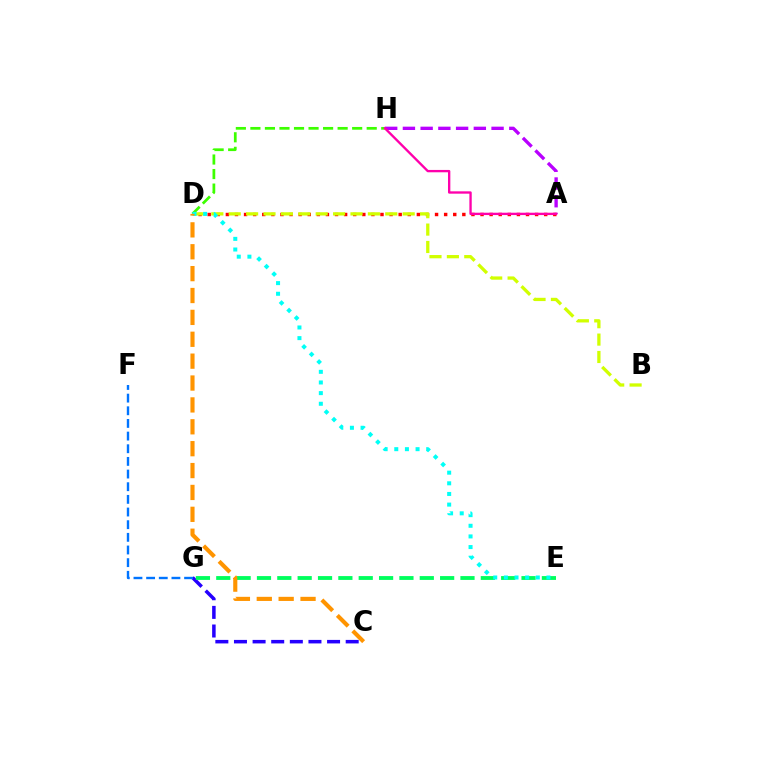{('C', 'G'): [{'color': '#2500ff', 'line_style': 'dashed', 'thickness': 2.53}], ('D', 'H'): [{'color': '#3dff00', 'line_style': 'dashed', 'thickness': 1.98}], ('E', 'G'): [{'color': '#00ff5c', 'line_style': 'dashed', 'thickness': 2.76}], ('A', 'D'): [{'color': '#ff0000', 'line_style': 'dotted', 'thickness': 2.47}], ('A', 'H'): [{'color': '#b900ff', 'line_style': 'dashed', 'thickness': 2.41}, {'color': '#ff00ac', 'line_style': 'solid', 'thickness': 1.69}], ('B', 'D'): [{'color': '#d1ff00', 'line_style': 'dashed', 'thickness': 2.36}], ('D', 'E'): [{'color': '#00fff6', 'line_style': 'dotted', 'thickness': 2.89}], ('C', 'D'): [{'color': '#ff9400', 'line_style': 'dashed', 'thickness': 2.97}], ('F', 'G'): [{'color': '#0074ff', 'line_style': 'dashed', 'thickness': 1.72}]}